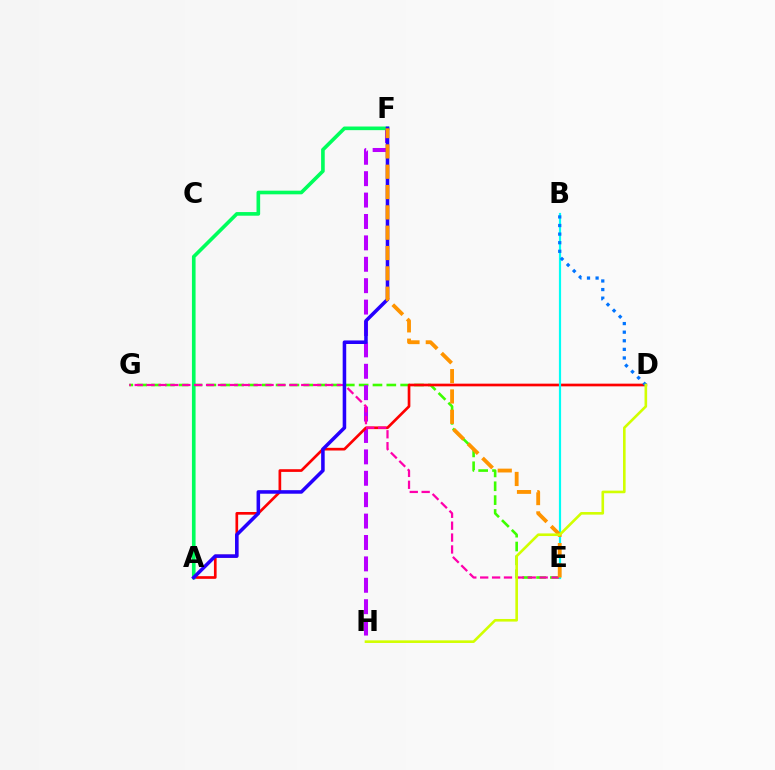{('E', 'G'): [{'color': '#3dff00', 'line_style': 'dashed', 'thickness': 1.88}, {'color': '#ff00ac', 'line_style': 'dashed', 'thickness': 1.62}], ('F', 'H'): [{'color': '#b900ff', 'line_style': 'dashed', 'thickness': 2.91}], ('A', 'D'): [{'color': '#ff0000', 'line_style': 'solid', 'thickness': 1.93}], ('A', 'F'): [{'color': '#00ff5c', 'line_style': 'solid', 'thickness': 2.62}, {'color': '#2500ff', 'line_style': 'solid', 'thickness': 2.55}], ('B', 'E'): [{'color': '#00fff6', 'line_style': 'solid', 'thickness': 1.57}], ('E', 'F'): [{'color': '#ff9400', 'line_style': 'dashed', 'thickness': 2.76}], ('B', 'D'): [{'color': '#0074ff', 'line_style': 'dotted', 'thickness': 2.34}], ('D', 'H'): [{'color': '#d1ff00', 'line_style': 'solid', 'thickness': 1.88}]}